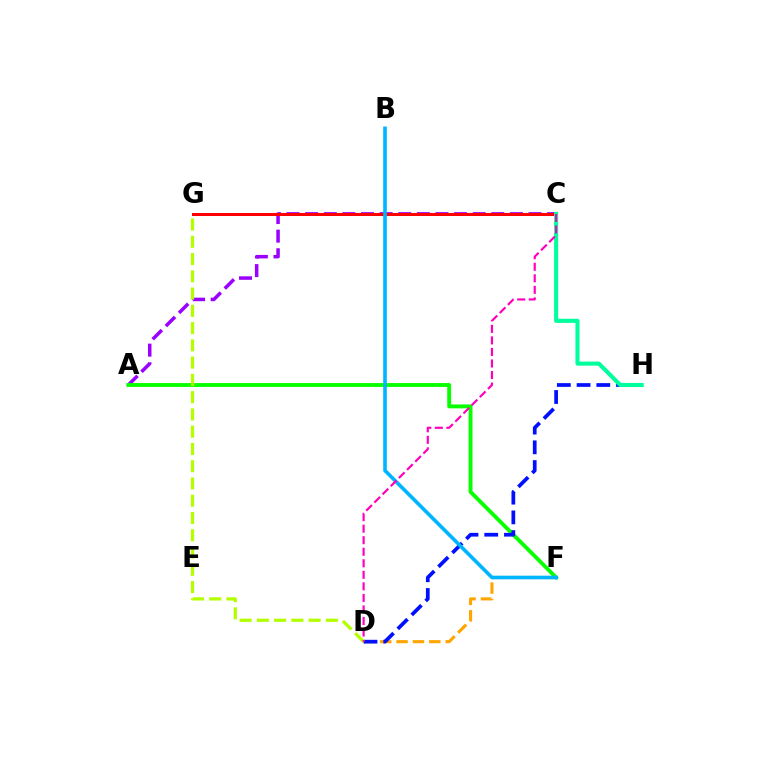{('D', 'F'): [{'color': '#ffa500', 'line_style': 'dashed', 'thickness': 2.22}], ('A', 'C'): [{'color': '#9b00ff', 'line_style': 'dashed', 'thickness': 2.53}], ('A', 'F'): [{'color': '#08ff00', 'line_style': 'solid', 'thickness': 2.79}], ('C', 'G'): [{'color': '#ff0000', 'line_style': 'solid', 'thickness': 2.17}], ('D', 'H'): [{'color': '#0010ff', 'line_style': 'dashed', 'thickness': 2.68}], ('D', 'G'): [{'color': '#b3ff00', 'line_style': 'dashed', 'thickness': 2.35}], ('C', 'H'): [{'color': '#00ff9d', 'line_style': 'solid', 'thickness': 2.95}], ('B', 'F'): [{'color': '#00b5ff', 'line_style': 'solid', 'thickness': 2.6}], ('C', 'D'): [{'color': '#ff00bd', 'line_style': 'dashed', 'thickness': 1.57}]}